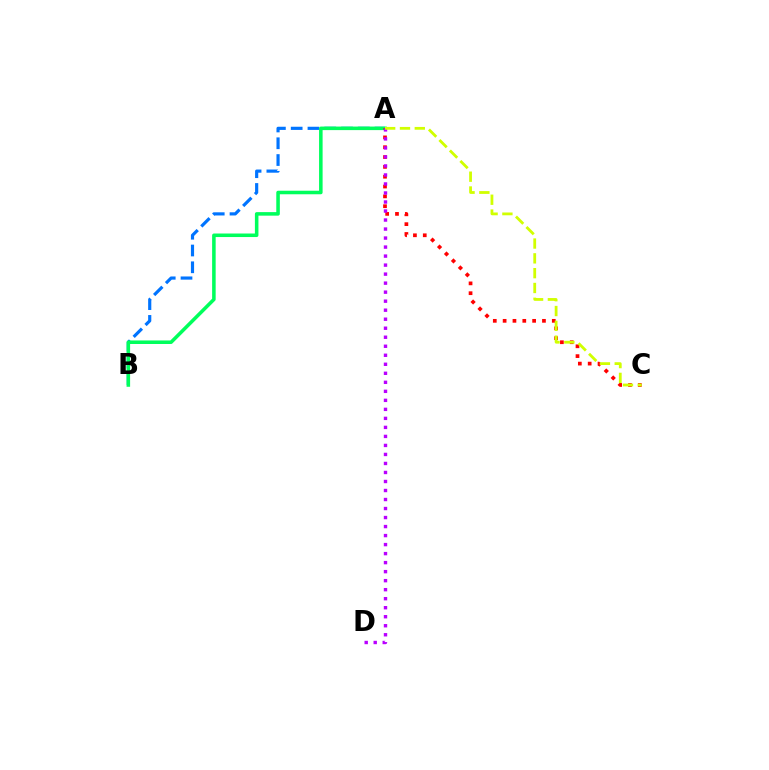{('A', 'B'): [{'color': '#0074ff', 'line_style': 'dashed', 'thickness': 2.28}, {'color': '#00ff5c', 'line_style': 'solid', 'thickness': 2.55}], ('A', 'C'): [{'color': '#ff0000', 'line_style': 'dotted', 'thickness': 2.67}, {'color': '#d1ff00', 'line_style': 'dashed', 'thickness': 2.01}], ('A', 'D'): [{'color': '#b900ff', 'line_style': 'dotted', 'thickness': 2.45}]}